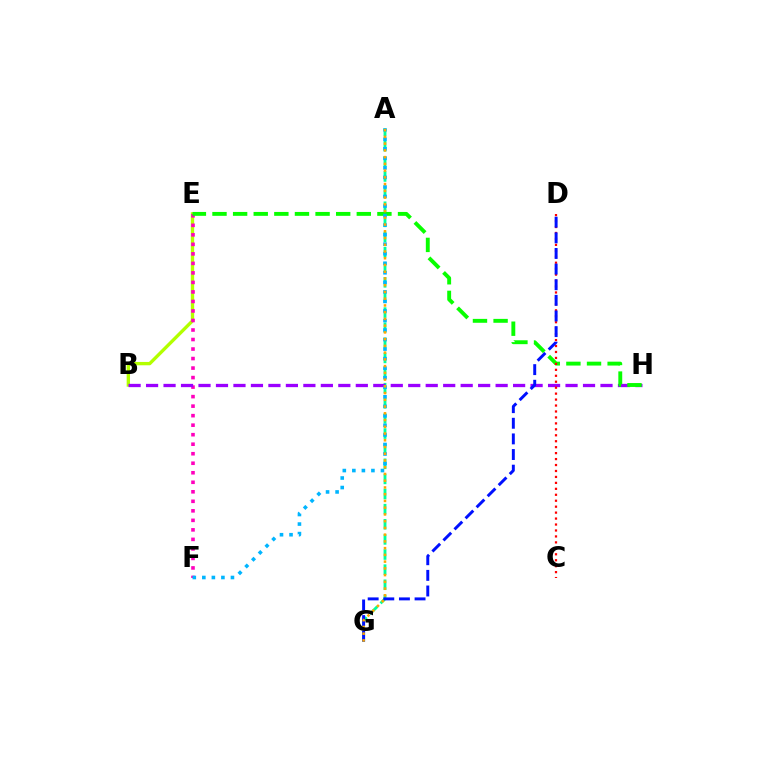{('A', 'G'): [{'color': '#00ff9d', 'line_style': 'dashed', 'thickness': 2.05}, {'color': '#ffa500', 'line_style': 'dotted', 'thickness': 1.83}], ('B', 'E'): [{'color': '#b3ff00', 'line_style': 'solid', 'thickness': 2.41}], ('E', 'F'): [{'color': '#ff00bd', 'line_style': 'dotted', 'thickness': 2.59}], ('B', 'H'): [{'color': '#9b00ff', 'line_style': 'dashed', 'thickness': 2.37}], ('E', 'H'): [{'color': '#08ff00', 'line_style': 'dashed', 'thickness': 2.8}], ('C', 'D'): [{'color': '#ff0000', 'line_style': 'dotted', 'thickness': 1.62}], ('A', 'F'): [{'color': '#00b5ff', 'line_style': 'dotted', 'thickness': 2.59}], ('D', 'G'): [{'color': '#0010ff', 'line_style': 'dashed', 'thickness': 2.12}]}